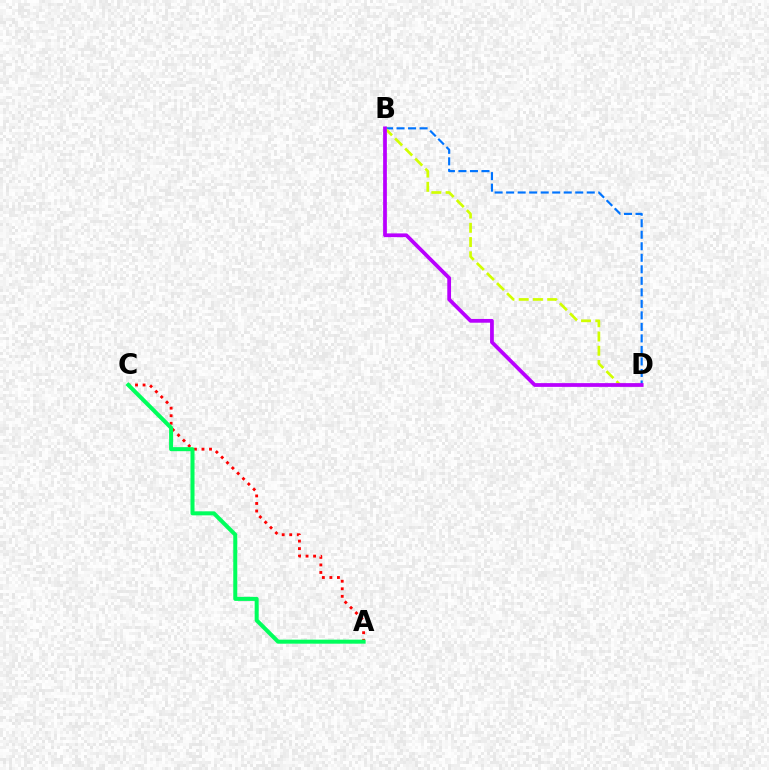{('A', 'C'): [{'color': '#ff0000', 'line_style': 'dotted', 'thickness': 2.05}, {'color': '#00ff5c', 'line_style': 'solid', 'thickness': 2.9}], ('B', 'D'): [{'color': '#0074ff', 'line_style': 'dashed', 'thickness': 1.56}, {'color': '#d1ff00', 'line_style': 'dashed', 'thickness': 1.94}, {'color': '#b900ff', 'line_style': 'solid', 'thickness': 2.7}]}